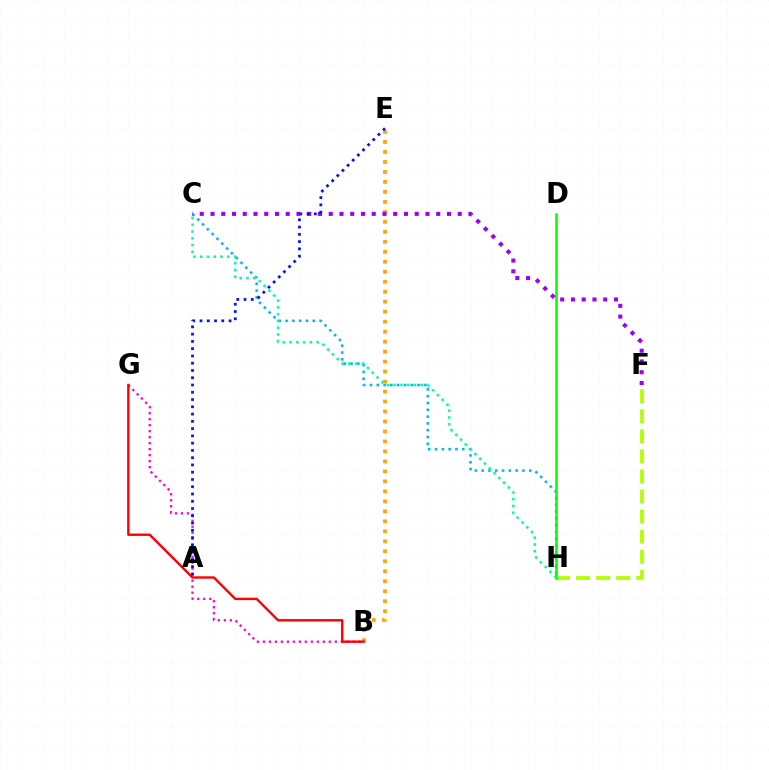{('B', 'E'): [{'color': '#ffa500', 'line_style': 'dotted', 'thickness': 2.71}], ('B', 'G'): [{'color': '#ff00bd', 'line_style': 'dotted', 'thickness': 1.63}, {'color': '#ff0000', 'line_style': 'solid', 'thickness': 1.72}], ('C', 'H'): [{'color': '#00b5ff', 'line_style': 'dotted', 'thickness': 1.85}, {'color': '#00ff9d', 'line_style': 'dotted', 'thickness': 1.84}], ('F', 'H'): [{'color': '#b3ff00', 'line_style': 'dashed', 'thickness': 2.73}], ('D', 'H'): [{'color': '#08ff00', 'line_style': 'solid', 'thickness': 1.84}], ('C', 'F'): [{'color': '#9b00ff', 'line_style': 'dotted', 'thickness': 2.92}], ('A', 'E'): [{'color': '#0010ff', 'line_style': 'dotted', 'thickness': 1.97}]}